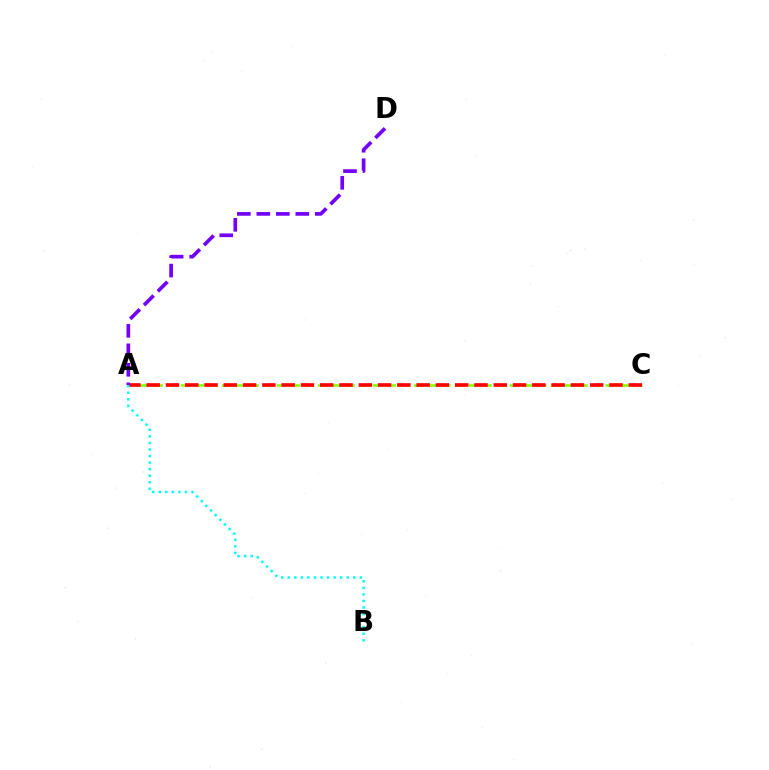{('A', 'C'): [{'color': '#84ff00', 'line_style': 'dashed', 'thickness': 1.86}, {'color': '#ff0000', 'line_style': 'dashed', 'thickness': 2.62}], ('A', 'D'): [{'color': '#7200ff', 'line_style': 'dashed', 'thickness': 2.65}], ('A', 'B'): [{'color': '#00fff6', 'line_style': 'dotted', 'thickness': 1.78}]}